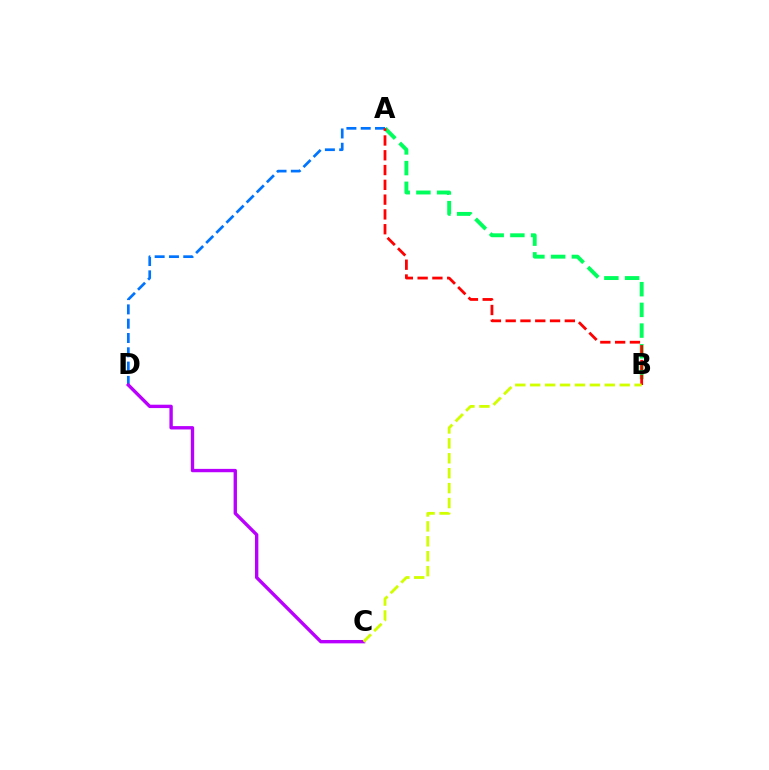{('A', 'D'): [{'color': '#0074ff', 'line_style': 'dashed', 'thickness': 1.94}], ('C', 'D'): [{'color': '#b900ff', 'line_style': 'solid', 'thickness': 2.42}], ('A', 'B'): [{'color': '#00ff5c', 'line_style': 'dashed', 'thickness': 2.81}, {'color': '#ff0000', 'line_style': 'dashed', 'thickness': 2.01}], ('B', 'C'): [{'color': '#d1ff00', 'line_style': 'dashed', 'thickness': 2.03}]}